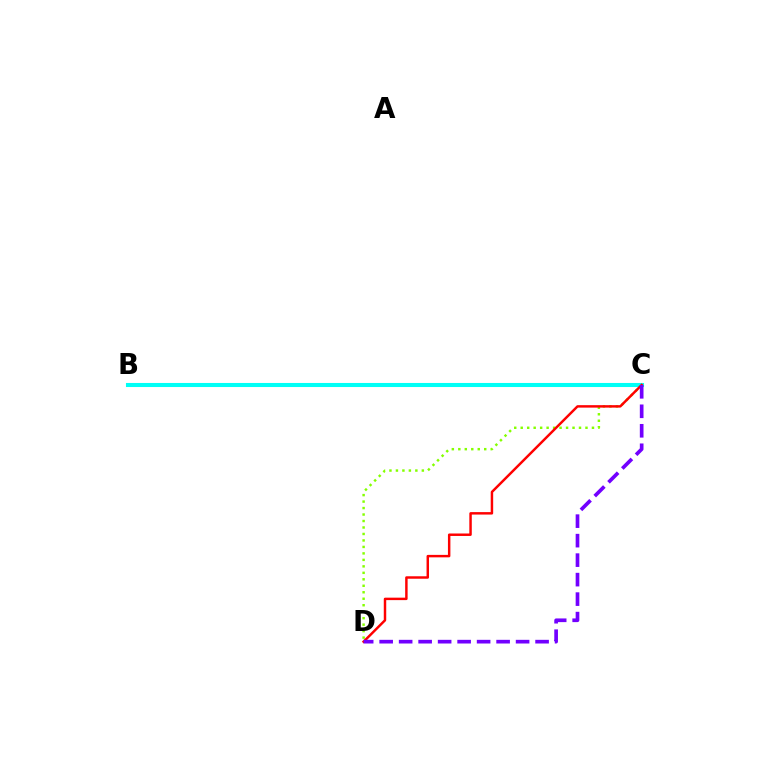{('C', 'D'): [{'color': '#84ff00', 'line_style': 'dotted', 'thickness': 1.76}, {'color': '#ff0000', 'line_style': 'solid', 'thickness': 1.77}, {'color': '#7200ff', 'line_style': 'dashed', 'thickness': 2.65}], ('B', 'C'): [{'color': '#00fff6', 'line_style': 'solid', 'thickness': 2.93}]}